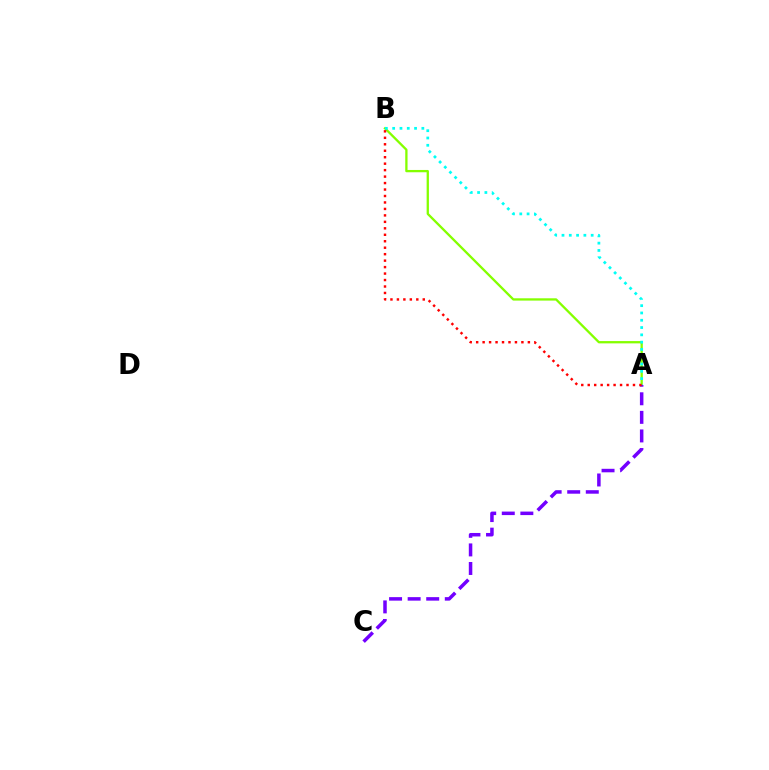{('A', 'B'): [{'color': '#84ff00', 'line_style': 'solid', 'thickness': 1.66}, {'color': '#00fff6', 'line_style': 'dotted', 'thickness': 1.98}, {'color': '#ff0000', 'line_style': 'dotted', 'thickness': 1.76}], ('A', 'C'): [{'color': '#7200ff', 'line_style': 'dashed', 'thickness': 2.52}]}